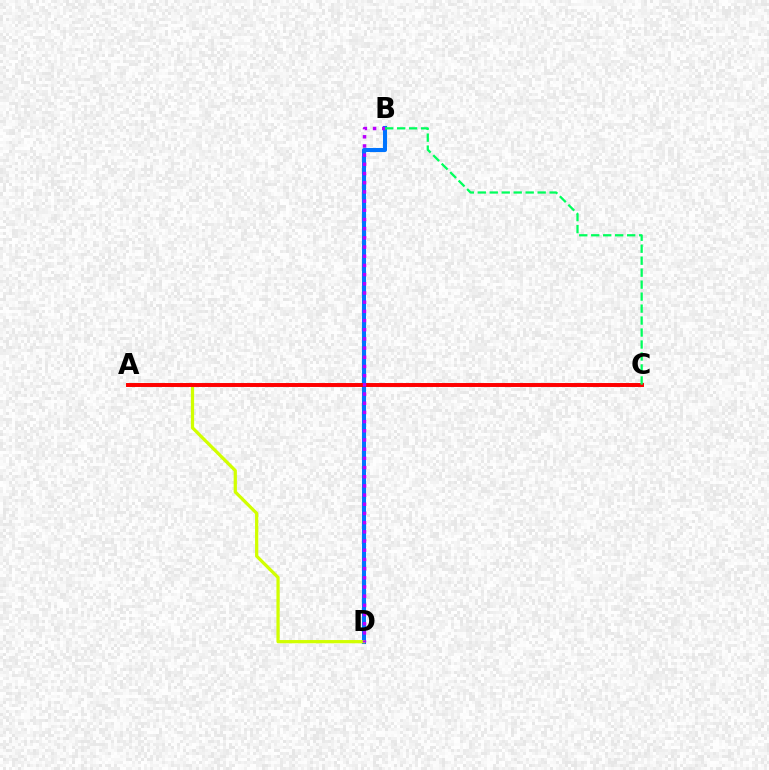{('B', 'D'): [{'color': '#0074ff', 'line_style': 'solid', 'thickness': 2.93}, {'color': '#b900ff', 'line_style': 'dotted', 'thickness': 2.5}], ('A', 'D'): [{'color': '#d1ff00', 'line_style': 'solid', 'thickness': 2.33}], ('A', 'C'): [{'color': '#ff0000', 'line_style': 'solid', 'thickness': 2.84}], ('B', 'C'): [{'color': '#00ff5c', 'line_style': 'dashed', 'thickness': 1.63}]}